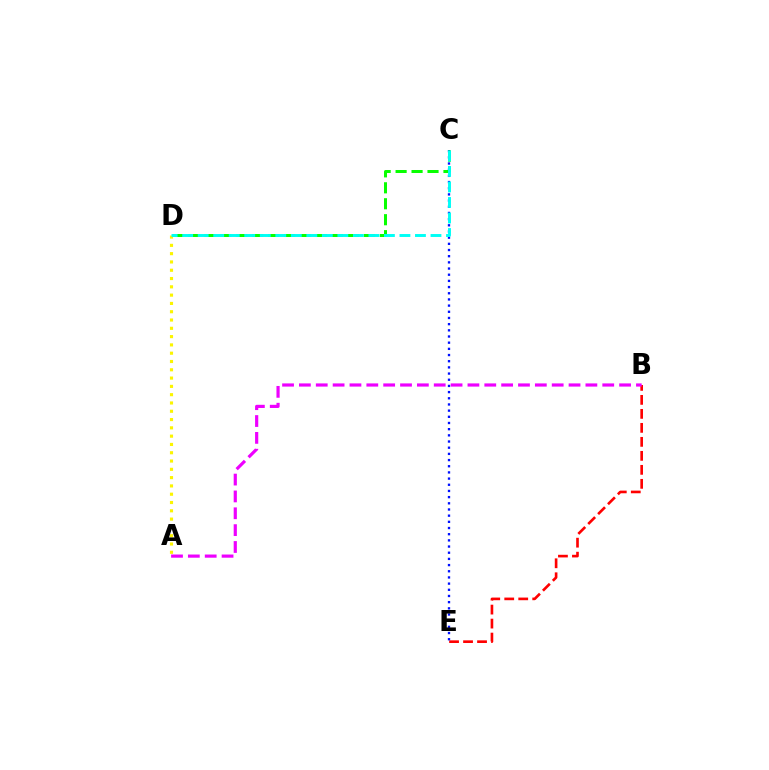{('B', 'E'): [{'color': '#ff0000', 'line_style': 'dashed', 'thickness': 1.9}], ('A', 'B'): [{'color': '#ee00ff', 'line_style': 'dashed', 'thickness': 2.29}], ('A', 'D'): [{'color': '#fcf500', 'line_style': 'dotted', 'thickness': 2.25}], ('C', 'E'): [{'color': '#0010ff', 'line_style': 'dotted', 'thickness': 1.68}], ('C', 'D'): [{'color': '#08ff00', 'line_style': 'dashed', 'thickness': 2.17}, {'color': '#00fff6', 'line_style': 'dashed', 'thickness': 2.11}]}